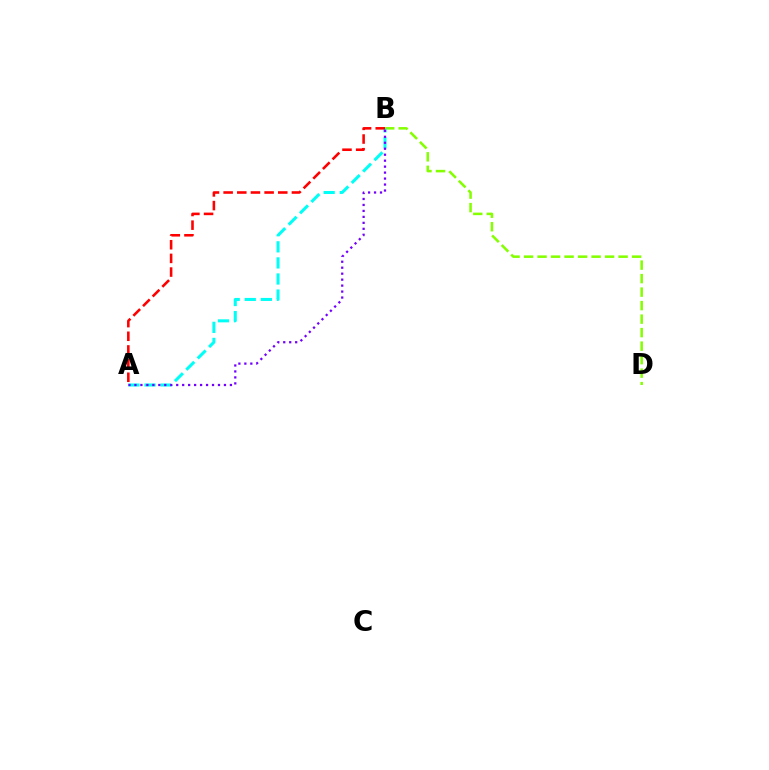{('B', 'D'): [{'color': '#84ff00', 'line_style': 'dashed', 'thickness': 1.83}], ('A', 'B'): [{'color': '#00fff6', 'line_style': 'dashed', 'thickness': 2.18}, {'color': '#7200ff', 'line_style': 'dotted', 'thickness': 1.62}, {'color': '#ff0000', 'line_style': 'dashed', 'thickness': 1.86}]}